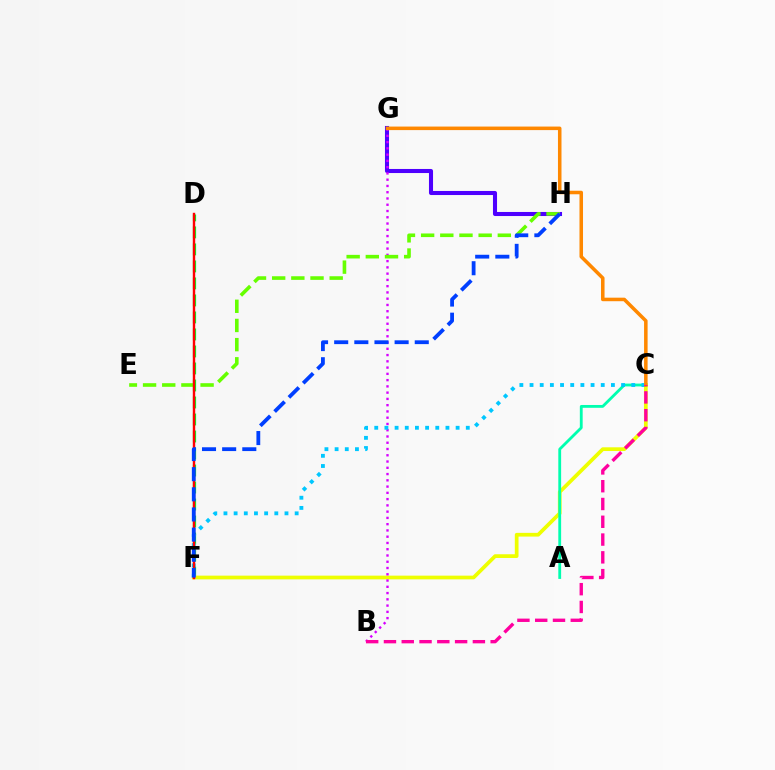{('D', 'F'): [{'color': '#00ff27', 'line_style': 'dashed', 'thickness': 2.31}, {'color': '#ff0000', 'line_style': 'solid', 'thickness': 1.74}], ('C', 'F'): [{'color': '#eeff00', 'line_style': 'solid', 'thickness': 2.68}, {'color': '#00c7ff', 'line_style': 'dotted', 'thickness': 2.76}], ('G', 'H'): [{'color': '#4f00ff', 'line_style': 'solid', 'thickness': 2.93}], ('B', 'G'): [{'color': '#d600ff', 'line_style': 'dotted', 'thickness': 1.7}], ('E', 'H'): [{'color': '#66ff00', 'line_style': 'dashed', 'thickness': 2.6}], ('A', 'C'): [{'color': '#00ffaf', 'line_style': 'solid', 'thickness': 2.03}], ('F', 'H'): [{'color': '#003fff', 'line_style': 'dashed', 'thickness': 2.74}], ('C', 'G'): [{'color': '#ff8800', 'line_style': 'solid', 'thickness': 2.54}], ('B', 'C'): [{'color': '#ff00a0', 'line_style': 'dashed', 'thickness': 2.42}]}